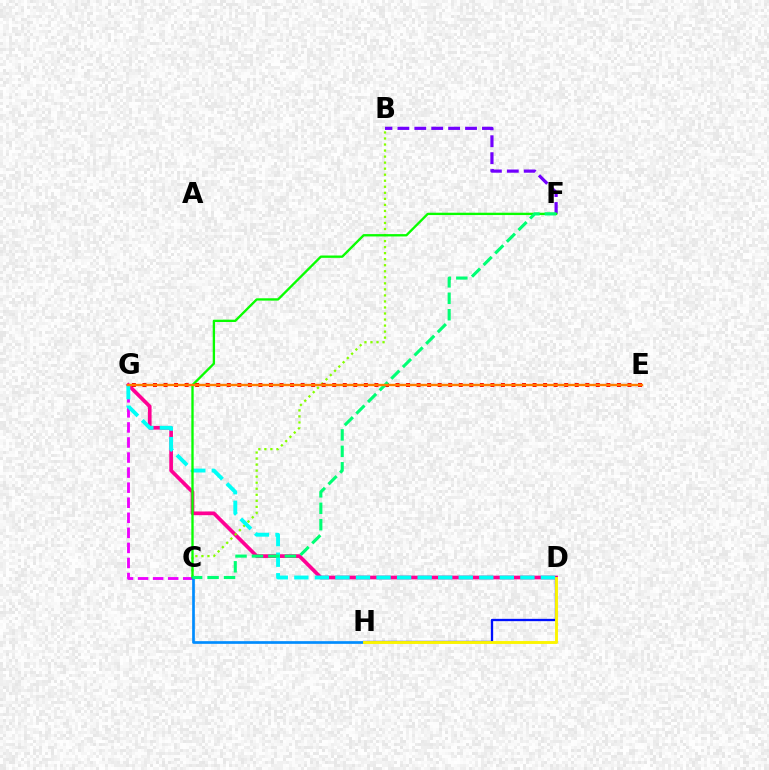{('D', 'G'): [{'color': '#ff0094', 'line_style': 'solid', 'thickness': 2.66}, {'color': '#00fff6', 'line_style': 'dashed', 'thickness': 2.79}], ('B', 'F'): [{'color': '#7200ff', 'line_style': 'dashed', 'thickness': 2.3}], ('D', 'H'): [{'color': '#0010ff', 'line_style': 'solid', 'thickness': 1.66}, {'color': '#fcf500', 'line_style': 'solid', 'thickness': 2.09}], ('B', 'C'): [{'color': '#84ff00', 'line_style': 'dotted', 'thickness': 1.64}], ('C', 'G'): [{'color': '#ee00ff', 'line_style': 'dashed', 'thickness': 2.05}], ('C', 'F'): [{'color': '#08ff00', 'line_style': 'solid', 'thickness': 1.69}, {'color': '#00ff74', 'line_style': 'dashed', 'thickness': 2.23}], ('C', 'H'): [{'color': '#008cff', 'line_style': 'solid', 'thickness': 1.93}], ('E', 'G'): [{'color': '#ff0000', 'line_style': 'dotted', 'thickness': 2.86}, {'color': '#ff7c00', 'line_style': 'solid', 'thickness': 1.7}]}